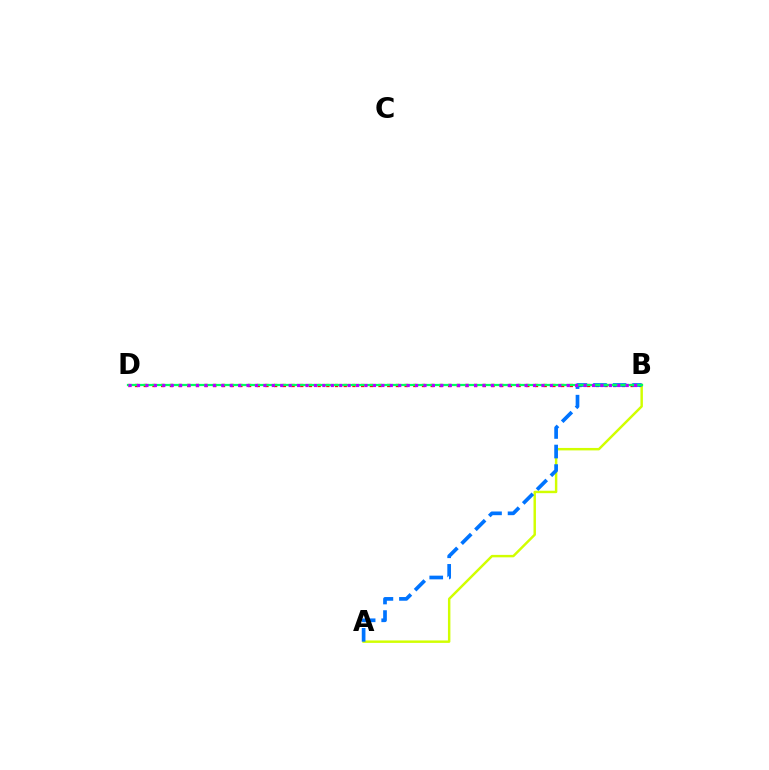{('B', 'D'): [{'color': '#ff0000', 'line_style': 'dotted', 'thickness': 2.36}, {'color': '#00ff5c', 'line_style': 'solid', 'thickness': 1.62}, {'color': '#b900ff', 'line_style': 'dotted', 'thickness': 2.29}], ('A', 'B'): [{'color': '#d1ff00', 'line_style': 'solid', 'thickness': 1.77}, {'color': '#0074ff', 'line_style': 'dashed', 'thickness': 2.66}]}